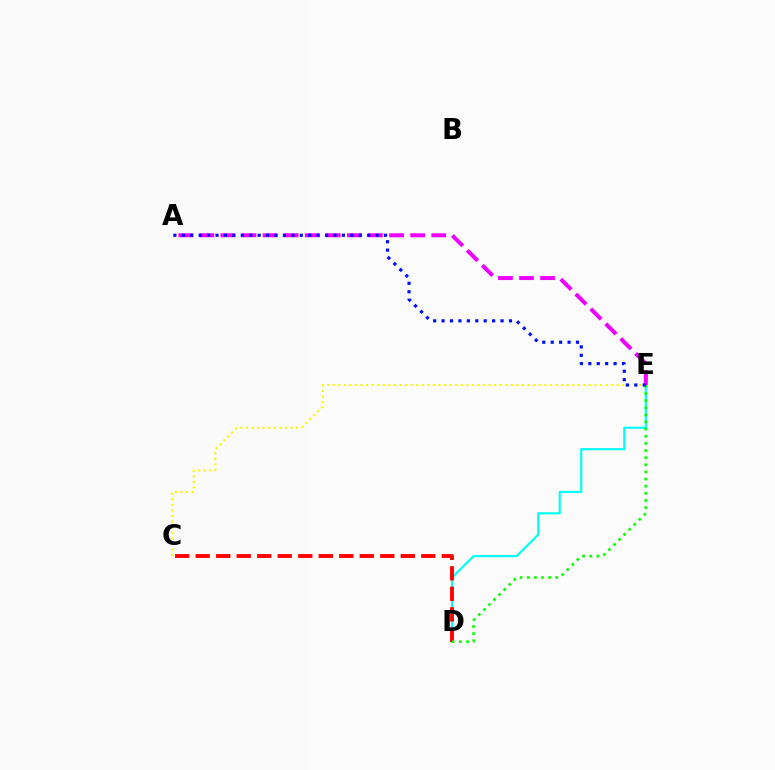{('D', 'E'): [{'color': '#00fff6', 'line_style': 'solid', 'thickness': 1.56}, {'color': '#08ff00', 'line_style': 'dotted', 'thickness': 1.94}], ('C', 'D'): [{'color': '#ff0000', 'line_style': 'dashed', 'thickness': 2.79}], ('C', 'E'): [{'color': '#fcf500', 'line_style': 'dotted', 'thickness': 1.51}], ('A', 'E'): [{'color': '#ee00ff', 'line_style': 'dashed', 'thickness': 2.86}, {'color': '#0010ff', 'line_style': 'dotted', 'thickness': 2.29}]}